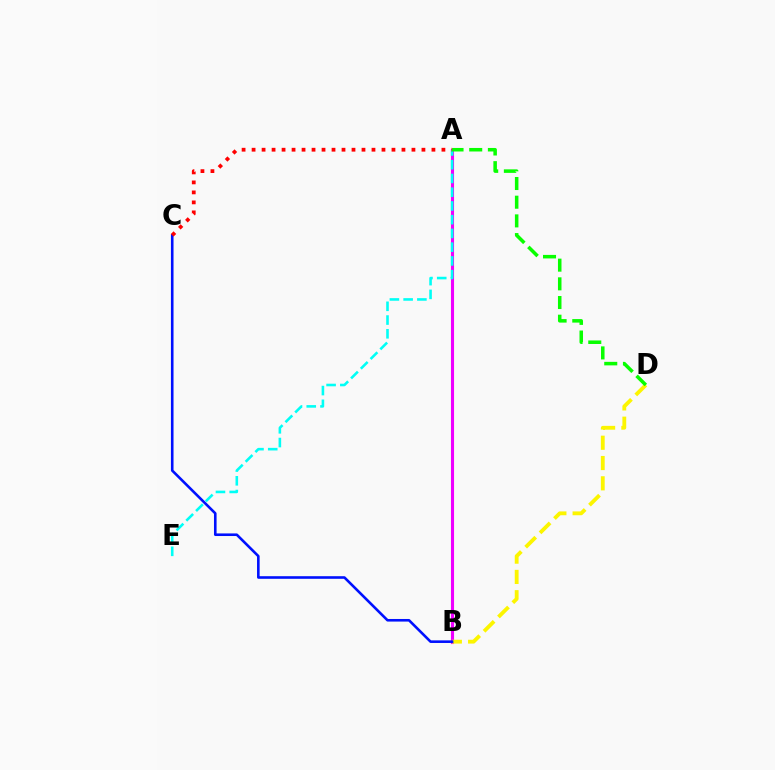{('A', 'B'): [{'color': '#ee00ff', 'line_style': 'solid', 'thickness': 2.23}], ('A', 'E'): [{'color': '#00fff6', 'line_style': 'dashed', 'thickness': 1.87}], ('B', 'D'): [{'color': '#fcf500', 'line_style': 'dashed', 'thickness': 2.76}], ('A', 'D'): [{'color': '#08ff00', 'line_style': 'dashed', 'thickness': 2.54}], ('B', 'C'): [{'color': '#0010ff', 'line_style': 'solid', 'thickness': 1.87}], ('A', 'C'): [{'color': '#ff0000', 'line_style': 'dotted', 'thickness': 2.71}]}